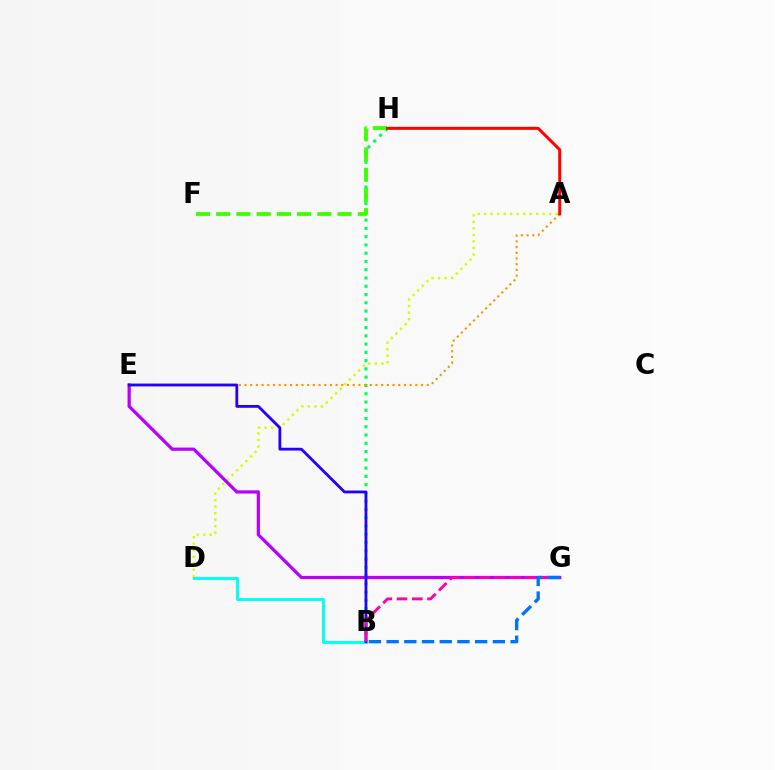{('A', 'D'): [{'color': '#d1ff00', 'line_style': 'dotted', 'thickness': 1.77}], ('B', 'H'): [{'color': '#00ff5c', 'line_style': 'dotted', 'thickness': 2.25}], ('E', 'G'): [{'color': '#b900ff', 'line_style': 'solid', 'thickness': 2.32}], ('B', 'D'): [{'color': '#00fff6', 'line_style': 'solid', 'thickness': 2.08}], ('A', 'E'): [{'color': '#ff9400', 'line_style': 'dotted', 'thickness': 1.55}], ('B', 'E'): [{'color': '#2500ff', 'line_style': 'solid', 'thickness': 2.02}], ('B', 'G'): [{'color': '#ff00ac', 'line_style': 'dashed', 'thickness': 2.07}, {'color': '#0074ff', 'line_style': 'dashed', 'thickness': 2.41}], ('F', 'H'): [{'color': '#3dff00', 'line_style': 'dashed', 'thickness': 2.75}], ('A', 'H'): [{'color': '#ff0000', 'line_style': 'solid', 'thickness': 2.15}]}